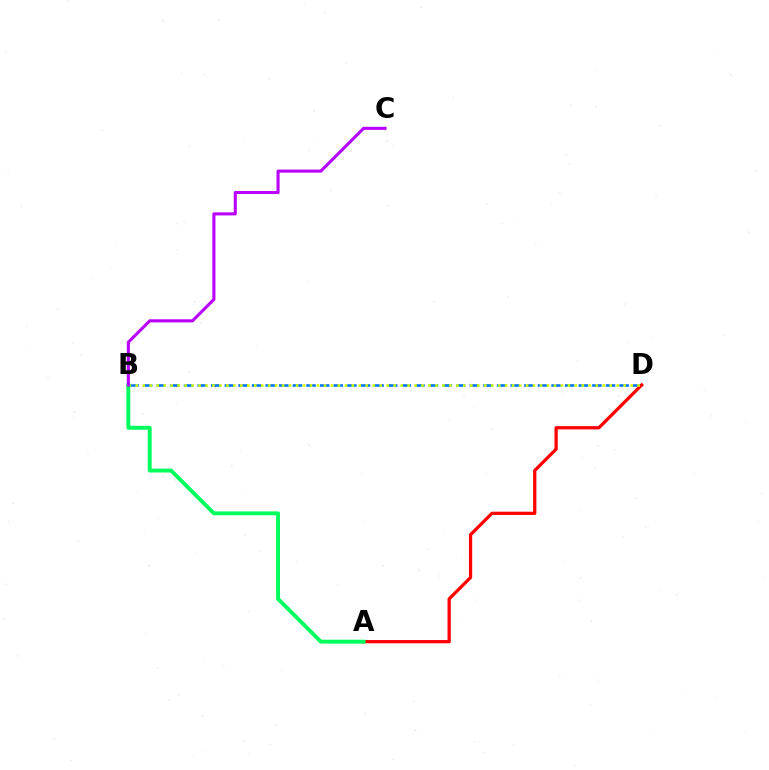{('B', 'D'): [{'color': '#0074ff', 'line_style': 'dashed', 'thickness': 1.85}, {'color': '#d1ff00', 'line_style': 'dotted', 'thickness': 1.89}], ('A', 'D'): [{'color': '#ff0000', 'line_style': 'solid', 'thickness': 2.34}], ('A', 'B'): [{'color': '#00ff5c', 'line_style': 'solid', 'thickness': 2.81}], ('B', 'C'): [{'color': '#b900ff', 'line_style': 'solid', 'thickness': 2.22}]}